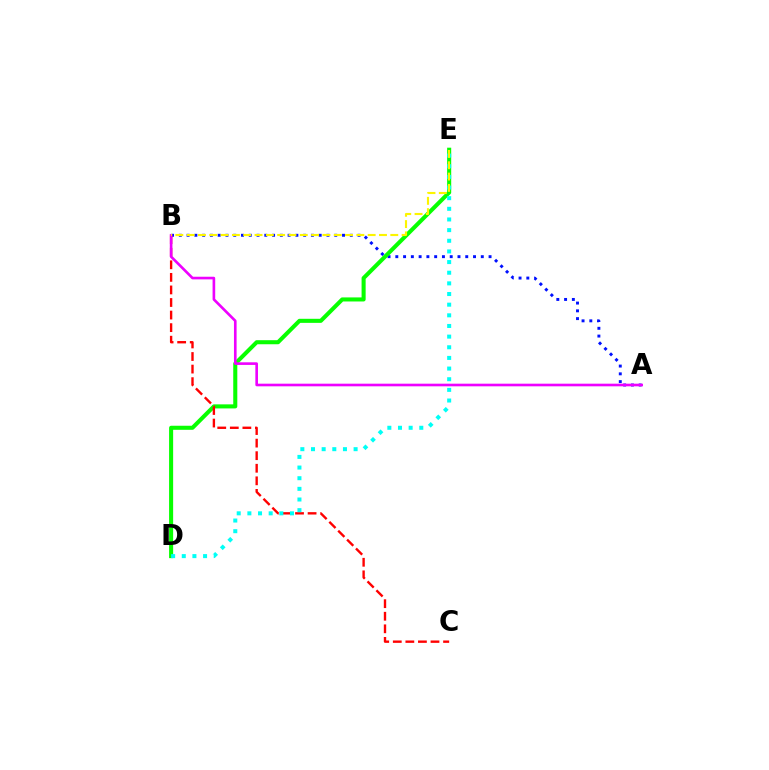{('A', 'B'): [{'color': '#0010ff', 'line_style': 'dotted', 'thickness': 2.11}, {'color': '#ee00ff', 'line_style': 'solid', 'thickness': 1.89}], ('D', 'E'): [{'color': '#08ff00', 'line_style': 'solid', 'thickness': 2.92}, {'color': '#00fff6', 'line_style': 'dotted', 'thickness': 2.89}], ('B', 'C'): [{'color': '#ff0000', 'line_style': 'dashed', 'thickness': 1.71}], ('B', 'E'): [{'color': '#fcf500', 'line_style': 'dashed', 'thickness': 1.54}]}